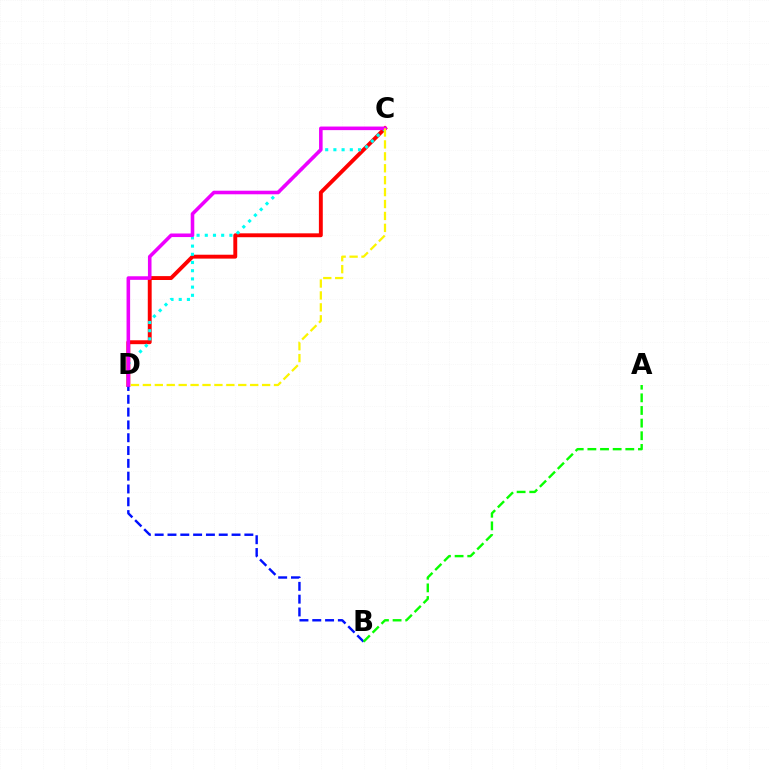{('C', 'D'): [{'color': '#ff0000', 'line_style': 'solid', 'thickness': 2.8}, {'color': '#00fff6', 'line_style': 'dotted', 'thickness': 2.23}, {'color': '#ee00ff', 'line_style': 'solid', 'thickness': 2.58}, {'color': '#fcf500', 'line_style': 'dashed', 'thickness': 1.62}], ('B', 'D'): [{'color': '#0010ff', 'line_style': 'dashed', 'thickness': 1.74}], ('A', 'B'): [{'color': '#08ff00', 'line_style': 'dashed', 'thickness': 1.72}]}